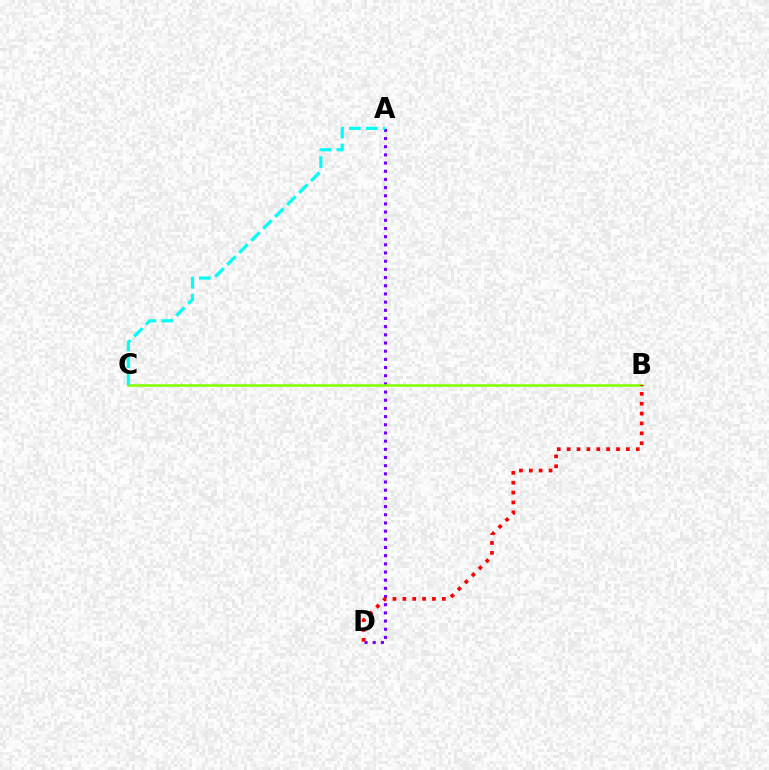{('A', 'D'): [{'color': '#7200ff', 'line_style': 'dotted', 'thickness': 2.22}], ('B', 'C'): [{'color': '#84ff00', 'line_style': 'solid', 'thickness': 1.85}], ('A', 'C'): [{'color': '#00fff6', 'line_style': 'dashed', 'thickness': 2.3}], ('B', 'D'): [{'color': '#ff0000', 'line_style': 'dotted', 'thickness': 2.68}]}